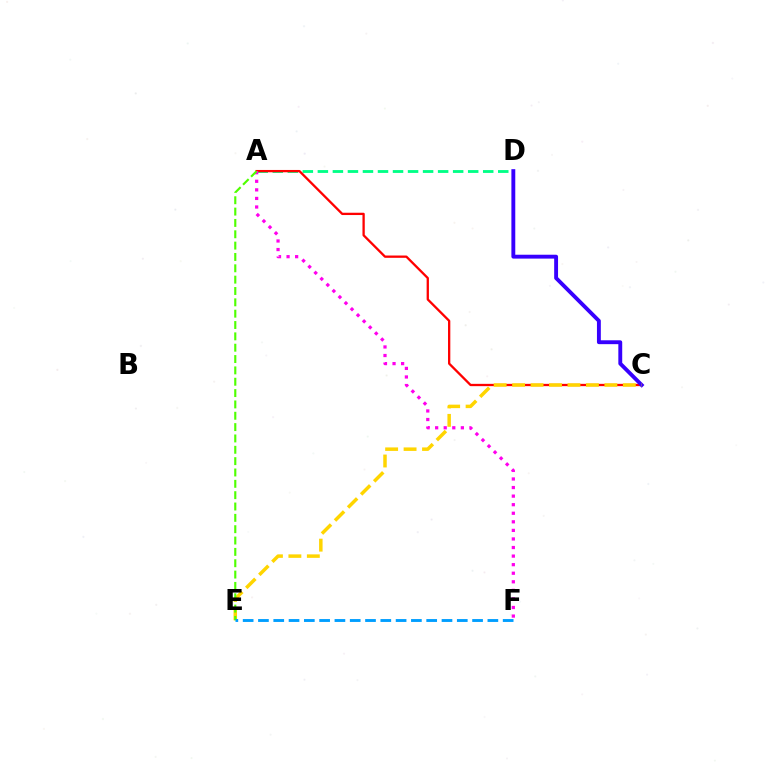{('A', 'D'): [{'color': '#00ff86', 'line_style': 'dashed', 'thickness': 2.04}], ('A', 'C'): [{'color': '#ff0000', 'line_style': 'solid', 'thickness': 1.66}], ('A', 'F'): [{'color': '#ff00ed', 'line_style': 'dotted', 'thickness': 2.33}], ('C', 'D'): [{'color': '#3700ff', 'line_style': 'solid', 'thickness': 2.79}], ('C', 'E'): [{'color': '#ffd500', 'line_style': 'dashed', 'thickness': 2.51}], ('A', 'E'): [{'color': '#4fff00', 'line_style': 'dashed', 'thickness': 1.54}], ('E', 'F'): [{'color': '#009eff', 'line_style': 'dashed', 'thickness': 2.08}]}